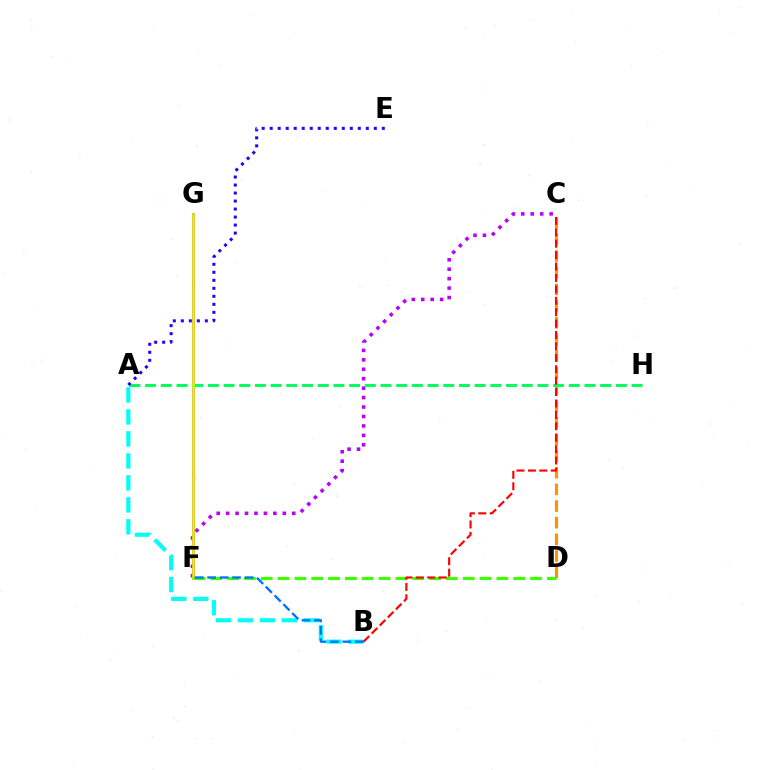{('A', 'B'): [{'color': '#00fff6', 'line_style': 'dashed', 'thickness': 2.99}], ('C', 'D'): [{'color': '#ff9400', 'line_style': 'dashed', 'thickness': 2.26}], ('C', 'F'): [{'color': '#b900ff', 'line_style': 'dotted', 'thickness': 2.57}], ('F', 'G'): [{'color': '#ff00ac', 'line_style': 'solid', 'thickness': 1.92}, {'color': '#d1ff00', 'line_style': 'solid', 'thickness': 1.83}], ('A', 'H'): [{'color': '#00ff5c', 'line_style': 'dashed', 'thickness': 2.13}], ('A', 'E'): [{'color': '#2500ff', 'line_style': 'dotted', 'thickness': 2.18}], ('D', 'F'): [{'color': '#3dff00', 'line_style': 'dashed', 'thickness': 2.29}], ('B', 'F'): [{'color': '#0074ff', 'line_style': 'dashed', 'thickness': 1.69}], ('B', 'C'): [{'color': '#ff0000', 'line_style': 'dashed', 'thickness': 1.55}]}